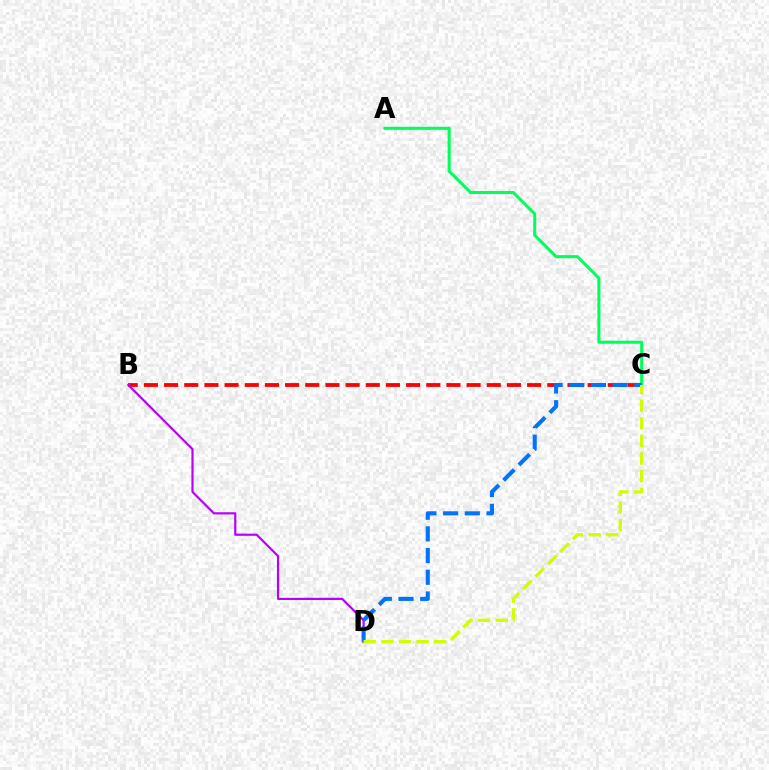{('B', 'C'): [{'color': '#ff0000', 'line_style': 'dashed', 'thickness': 2.74}], ('B', 'D'): [{'color': '#b900ff', 'line_style': 'solid', 'thickness': 1.58}], ('A', 'C'): [{'color': '#00ff5c', 'line_style': 'solid', 'thickness': 2.2}], ('C', 'D'): [{'color': '#0074ff', 'line_style': 'dashed', 'thickness': 2.95}, {'color': '#d1ff00', 'line_style': 'dashed', 'thickness': 2.39}]}